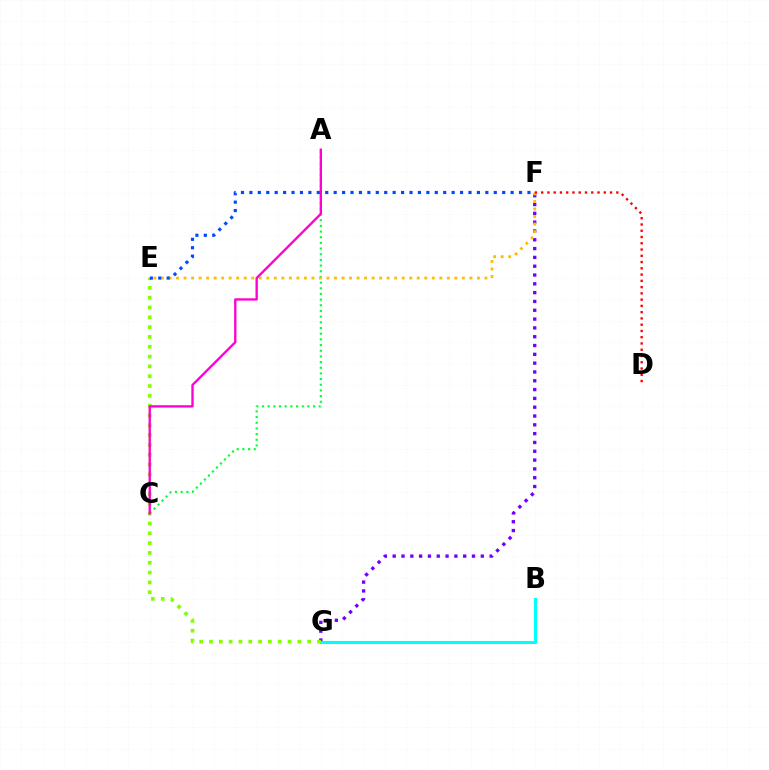{('F', 'G'): [{'color': '#7200ff', 'line_style': 'dotted', 'thickness': 2.39}], ('B', 'G'): [{'color': '#00fff6', 'line_style': 'solid', 'thickness': 2.2}], ('A', 'C'): [{'color': '#00ff39', 'line_style': 'dotted', 'thickness': 1.54}, {'color': '#ff00cf', 'line_style': 'solid', 'thickness': 1.69}], ('E', 'G'): [{'color': '#84ff00', 'line_style': 'dotted', 'thickness': 2.67}], ('E', 'F'): [{'color': '#ffbd00', 'line_style': 'dotted', 'thickness': 2.04}, {'color': '#004bff', 'line_style': 'dotted', 'thickness': 2.29}], ('D', 'F'): [{'color': '#ff0000', 'line_style': 'dotted', 'thickness': 1.7}]}